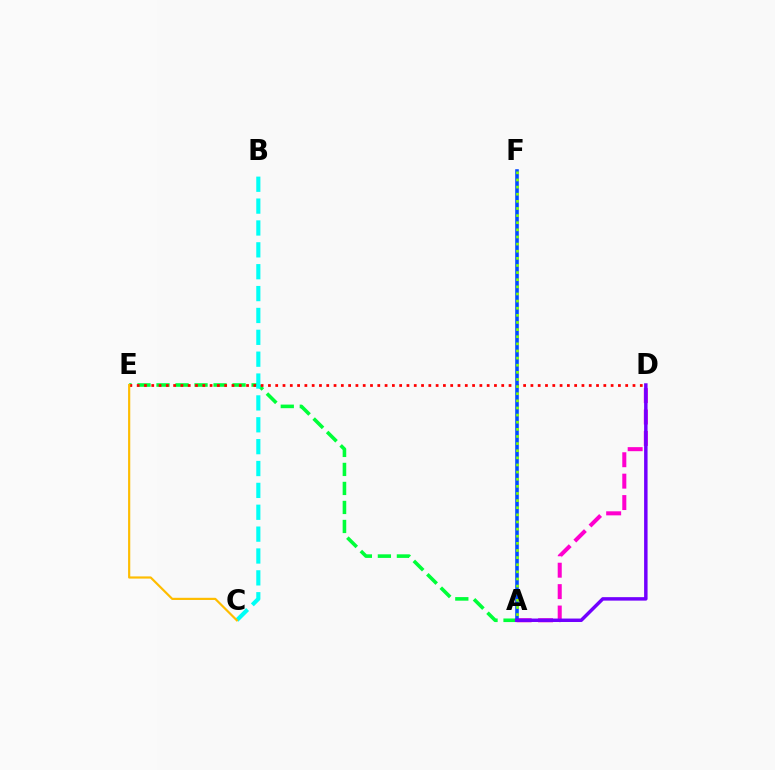{('A', 'E'): [{'color': '#00ff39', 'line_style': 'dashed', 'thickness': 2.58}], ('D', 'E'): [{'color': '#ff0000', 'line_style': 'dotted', 'thickness': 1.98}], ('A', 'D'): [{'color': '#ff00cf', 'line_style': 'dashed', 'thickness': 2.91}, {'color': '#7200ff', 'line_style': 'solid', 'thickness': 2.49}], ('B', 'C'): [{'color': '#00fff6', 'line_style': 'dashed', 'thickness': 2.97}], ('A', 'F'): [{'color': '#004bff', 'line_style': 'solid', 'thickness': 2.57}, {'color': '#84ff00', 'line_style': 'dotted', 'thickness': 1.94}], ('C', 'E'): [{'color': '#ffbd00', 'line_style': 'solid', 'thickness': 1.57}]}